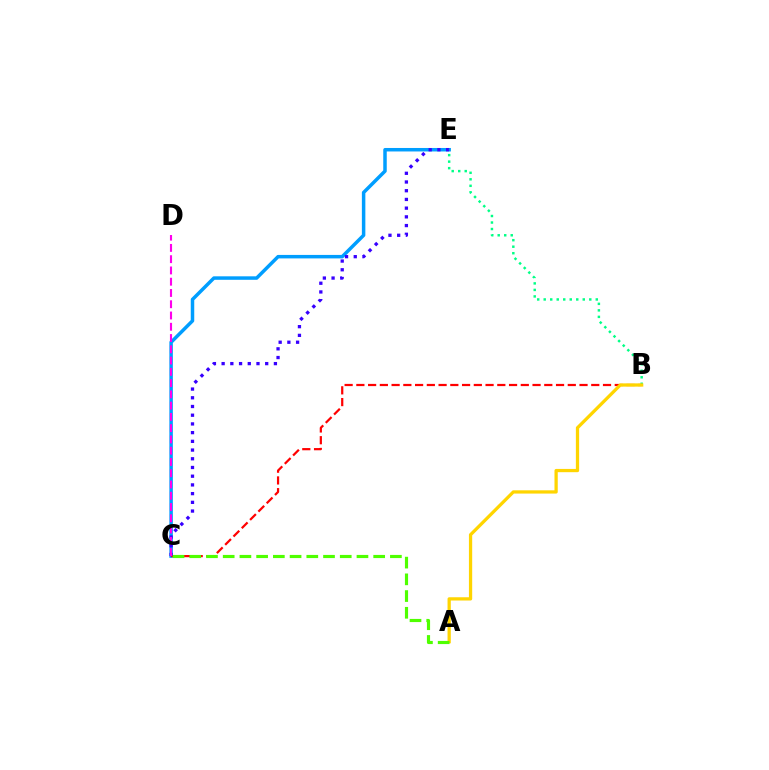{('C', 'E'): [{'color': '#009eff', 'line_style': 'solid', 'thickness': 2.51}, {'color': '#3700ff', 'line_style': 'dotted', 'thickness': 2.37}], ('B', 'C'): [{'color': '#ff0000', 'line_style': 'dashed', 'thickness': 1.6}], ('C', 'D'): [{'color': '#ff00ed', 'line_style': 'dashed', 'thickness': 1.53}], ('B', 'E'): [{'color': '#00ff86', 'line_style': 'dotted', 'thickness': 1.77}], ('A', 'B'): [{'color': '#ffd500', 'line_style': 'solid', 'thickness': 2.35}], ('A', 'C'): [{'color': '#4fff00', 'line_style': 'dashed', 'thickness': 2.27}]}